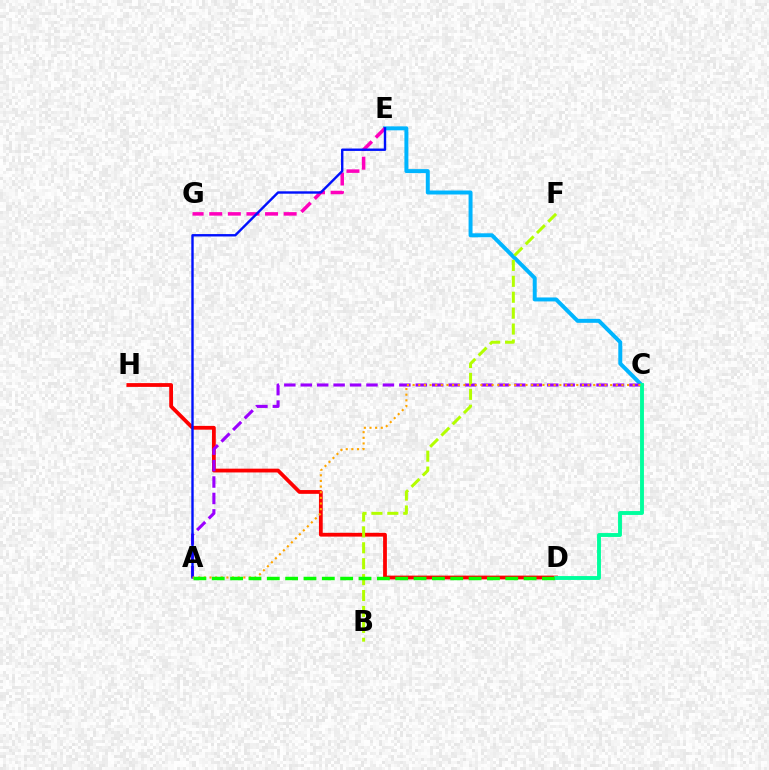{('C', 'E'): [{'color': '#00b5ff', 'line_style': 'solid', 'thickness': 2.85}], ('D', 'H'): [{'color': '#ff0000', 'line_style': 'solid', 'thickness': 2.72}], ('E', 'G'): [{'color': '#ff00bd', 'line_style': 'dashed', 'thickness': 2.53}], ('A', 'C'): [{'color': '#9b00ff', 'line_style': 'dashed', 'thickness': 2.23}, {'color': '#ffa500', 'line_style': 'dotted', 'thickness': 1.53}], ('B', 'F'): [{'color': '#b3ff00', 'line_style': 'dashed', 'thickness': 2.16}], ('A', 'E'): [{'color': '#0010ff', 'line_style': 'solid', 'thickness': 1.73}], ('C', 'D'): [{'color': '#00ff9d', 'line_style': 'solid', 'thickness': 2.79}], ('A', 'D'): [{'color': '#08ff00', 'line_style': 'dashed', 'thickness': 2.49}]}